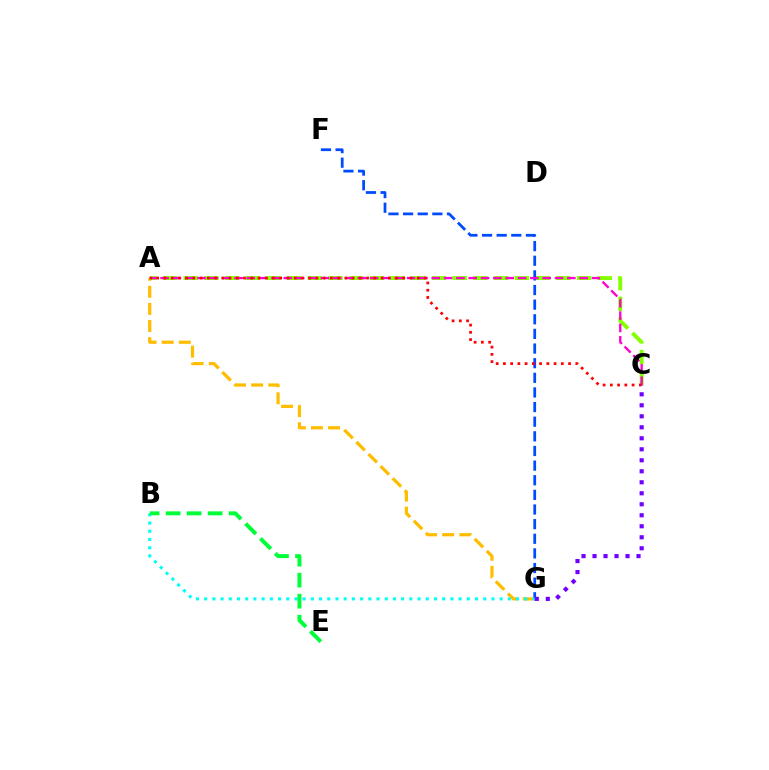{('A', 'G'): [{'color': '#ffbd00', 'line_style': 'dashed', 'thickness': 2.32}], ('A', 'C'): [{'color': '#84ff00', 'line_style': 'dashed', 'thickness': 2.81}, {'color': '#ff00cf', 'line_style': 'dashed', 'thickness': 1.67}, {'color': '#ff0000', 'line_style': 'dotted', 'thickness': 1.97}], ('F', 'G'): [{'color': '#004bff', 'line_style': 'dashed', 'thickness': 1.99}], ('B', 'G'): [{'color': '#00fff6', 'line_style': 'dotted', 'thickness': 2.23}], ('C', 'G'): [{'color': '#7200ff', 'line_style': 'dotted', 'thickness': 2.99}], ('B', 'E'): [{'color': '#00ff39', 'line_style': 'dashed', 'thickness': 2.85}]}